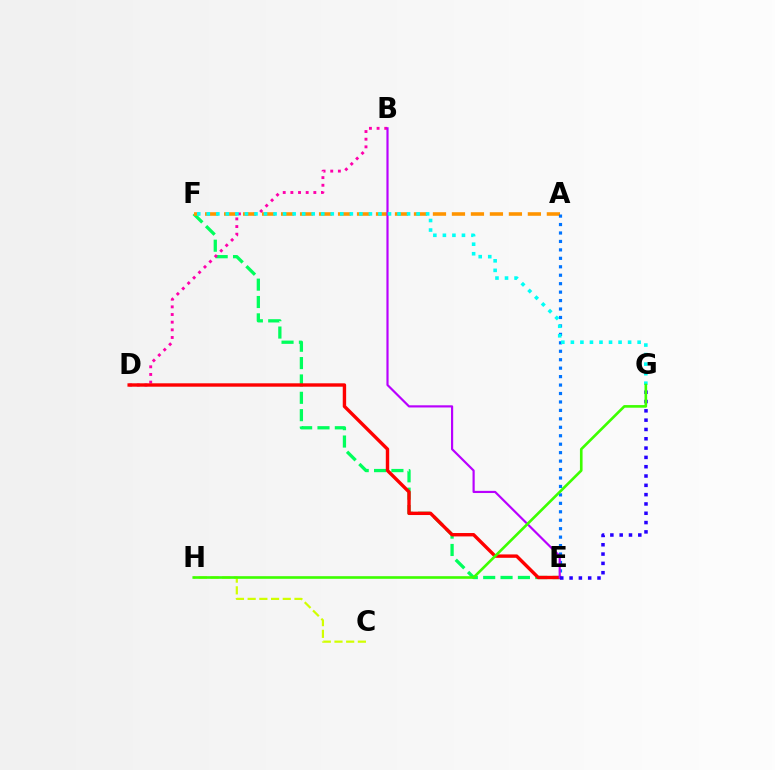{('E', 'F'): [{'color': '#00ff5c', 'line_style': 'dashed', 'thickness': 2.36}], ('B', 'D'): [{'color': '#ff00ac', 'line_style': 'dotted', 'thickness': 2.08}], ('D', 'E'): [{'color': '#ff0000', 'line_style': 'solid', 'thickness': 2.44}], ('A', 'F'): [{'color': '#ff9400', 'line_style': 'dashed', 'thickness': 2.58}], ('C', 'H'): [{'color': '#d1ff00', 'line_style': 'dashed', 'thickness': 1.59}], ('A', 'E'): [{'color': '#0074ff', 'line_style': 'dotted', 'thickness': 2.3}], ('B', 'E'): [{'color': '#b900ff', 'line_style': 'solid', 'thickness': 1.57}], ('F', 'G'): [{'color': '#00fff6', 'line_style': 'dotted', 'thickness': 2.59}], ('E', 'G'): [{'color': '#2500ff', 'line_style': 'dotted', 'thickness': 2.53}], ('G', 'H'): [{'color': '#3dff00', 'line_style': 'solid', 'thickness': 1.89}]}